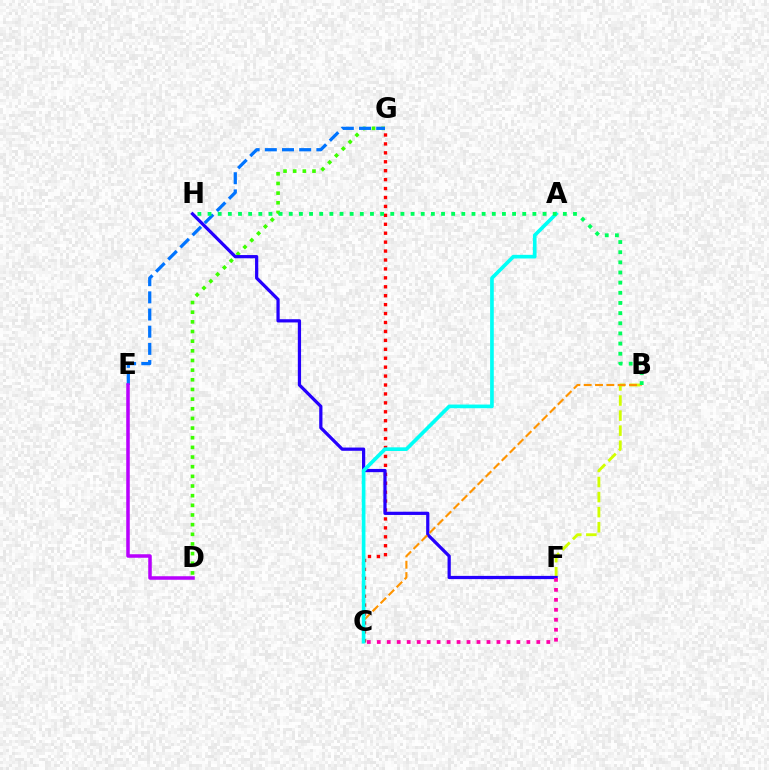{('D', 'G'): [{'color': '#3dff00', 'line_style': 'dotted', 'thickness': 2.62}], ('E', 'G'): [{'color': '#0074ff', 'line_style': 'dashed', 'thickness': 2.33}], ('B', 'F'): [{'color': '#d1ff00', 'line_style': 'dashed', 'thickness': 2.05}], ('C', 'G'): [{'color': '#ff0000', 'line_style': 'dotted', 'thickness': 2.43}], ('F', 'H'): [{'color': '#2500ff', 'line_style': 'solid', 'thickness': 2.33}], ('B', 'C'): [{'color': '#ff9400', 'line_style': 'dashed', 'thickness': 1.54}], ('A', 'C'): [{'color': '#00fff6', 'line_style': 'solid', 'thickness': 2.64}], ('D', 'E'): [{'color': '#b900ff', 'line_style': 'solid', 'thickness': 2.53}], ('B', 'H'): [{'color': '#00ff5c', 'line_style': 'dotted', 'thickness': 2.76}], ('C', 'F'): [{'color': '#ff00ac', 'line_style': 'dotted', 'thickness': 2.71}]}